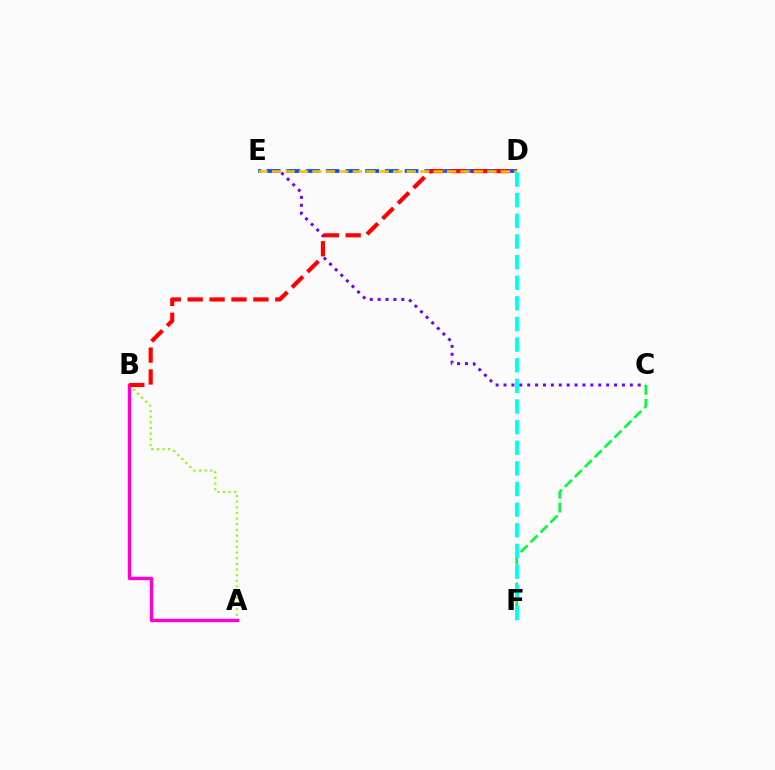{('C', 'F'): [{'color': '#00ff39', 'line_style': 'dashed', 'thickness': 1.9}], ('C', 'E'): [{'color': '#7200ff', 'line_style': 'dotted', 'thickness': 2.15}], ('A', 'B'): [{'color': '#84ff00', 'line_style': 'dotted', 'thickness': 1.54}, {'color': '#ff00cf', 'line_style': 'solid', 'thickness': 2.45}], ('D', 'E'): [{'color': '#004bff', 'line_style': 'dashed', 'thickness': 2.68}, {'color': '#ffbd00', 'line_style': 'dashed', 'thickness': 1.83}], ('B', 'D'): [{'color': '#ff0000', 'line_style': 'dashed', 'thickness': 2.97}], ('D', 'F'): [{'color': '#00fff6', 'line_style': 'dashed', 'thickness': 2.8}]}